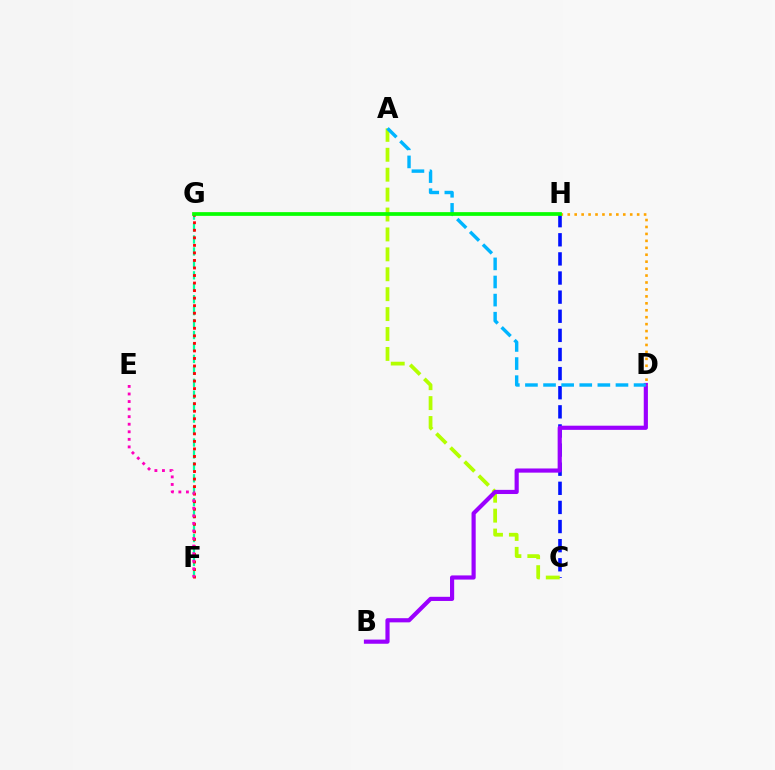{('C', 'H'): [{'color': '#0010ff', 'line_style': 'dashed', 'thickness': 2.6}], ('A', 'C'): [{'color': '#b3ff00', 'line_style': 'dashed', 'thickness': 2.71}], ('F', 'G'): [{'color': '#00ff9d', 'line_style': 'dashed', 'thickness': 1.62}, {'color': '#ff0000', 'line_style': 'dotted', 'thickness': 2.05}], ('B', 'D'): [{'color': '#9b00ff', 'line_style': 'solid', 'thickness': 3.0}], ('D', 'H'): [{'color': '#ffa500', 'line_style': 'dotted', 'thickness': 1.89}], ('A', 'D'): [{'color': '#00b5ff', 'line_style': 'dashed', 'thickness': 2.46}], ('G', 'H'): [{'color': '#08ff00', 'line_style': 'solid', 'thickness': 2.68}], ('E', 'F'): [{'color': '#ff00bd', 'line_style': 'dotted', 'thickness': 2.05}]}